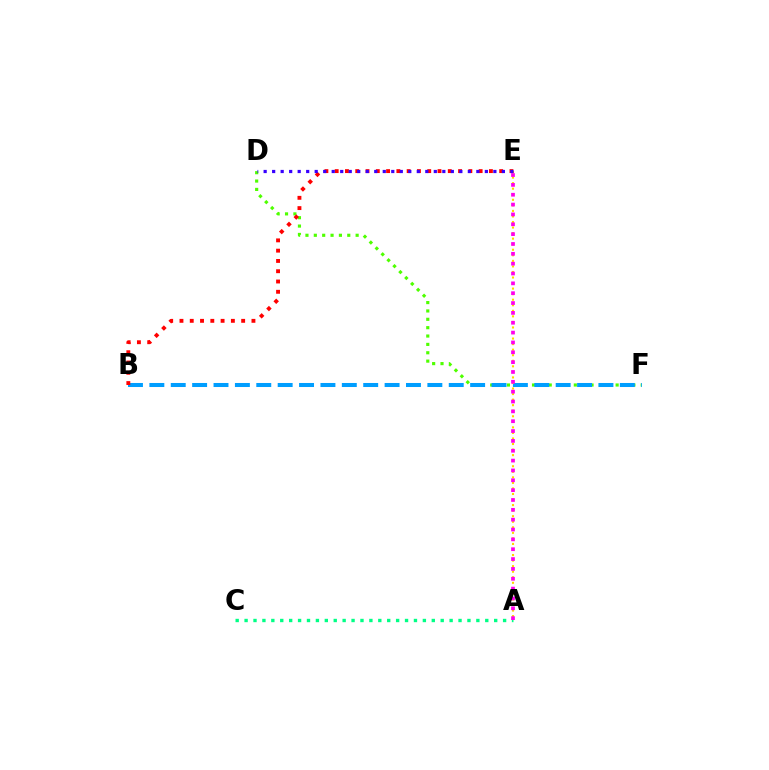{('A', 'C'): [{'color': '#00ff86', 'line_style': 'dotted', 'thickness': 2.42}], ('D', 'F'): [{'color': '#4fff00', 'line_style': 'dotted', 'thickness': 2.27}], ('B', 'F'): [{'color': '#009eff', 'line_style': 'dashed', 'thickness': 2.91}], ('A', 'E'): [{'color': '#ffd500', 'line_style': 'dotted', 'thickness': 1.51}, {'color': '#ff00ed', 'line_style': 'dotted', 'thickness': 2.68}], ('B', 'E'): [{'color': '#ff0000', 'line_style': 'dotted', 'thickness': 2.79}], ('D', 'E'): [{'color': '#3700ff', 'line_style': 'dotted', 'thickness': 2.31}]}